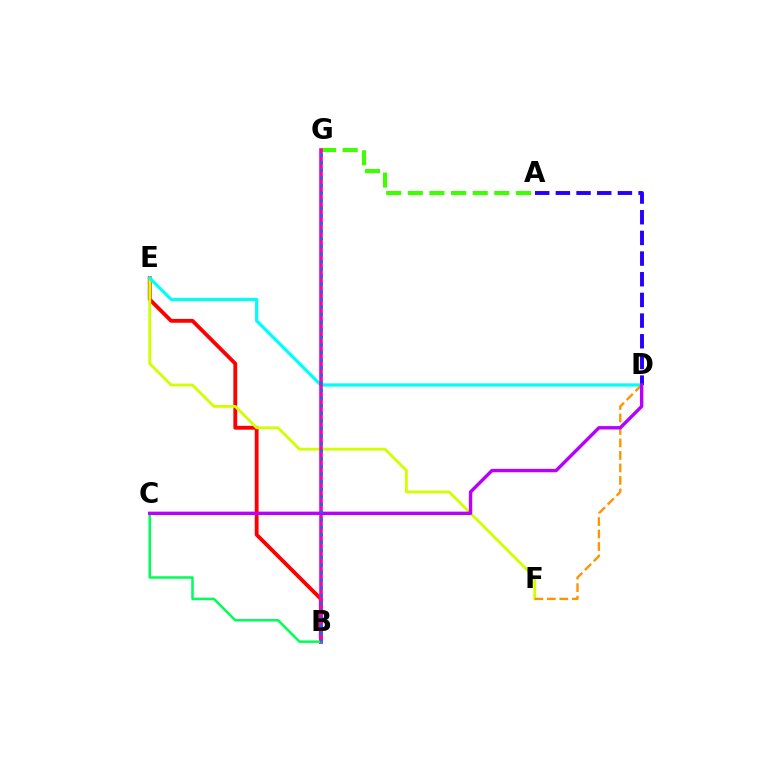{('B', 'E'): [{'color': '#ff0000', 'line_style': 'solid', 'thickness': 2.76}], ('E', 'F'): [{'color': '#d1ff00', 'line_style': 'solid', 'thickness': 2.04}], ('D', 'E'): [{'color': '#00fff6', 'line_style': 'solid', 'thickness': 2.33}], ('D', 'F'): [{'color': '#ff9400', 'line_style': 'dashed', 'thickness': 1.7}], ('A', 'G'): [{'color': '#3dff00', 'line_style': 'dashed', 'thickness': 2.94}], ('B', 'G'): [{'color': '#ff00ac', 'line_style': 'solid', 'thickness': 2.58}, {'color': '#0074ff', 'line_style': 'dotted', 'thickness': 2.06}], ('B', 'C'): [{'color': '#00ff5c', 'line_style': 'solid', 'thickness': 1.82}], ('A', 'D'): [{'color': '#2500ff', 'line_style': 'dashed', 'thickness': 2.81}], ('C', 'D'): [{'color': '#b900ff', 'line_style': 'solid', 'thickness': 2.44}]}